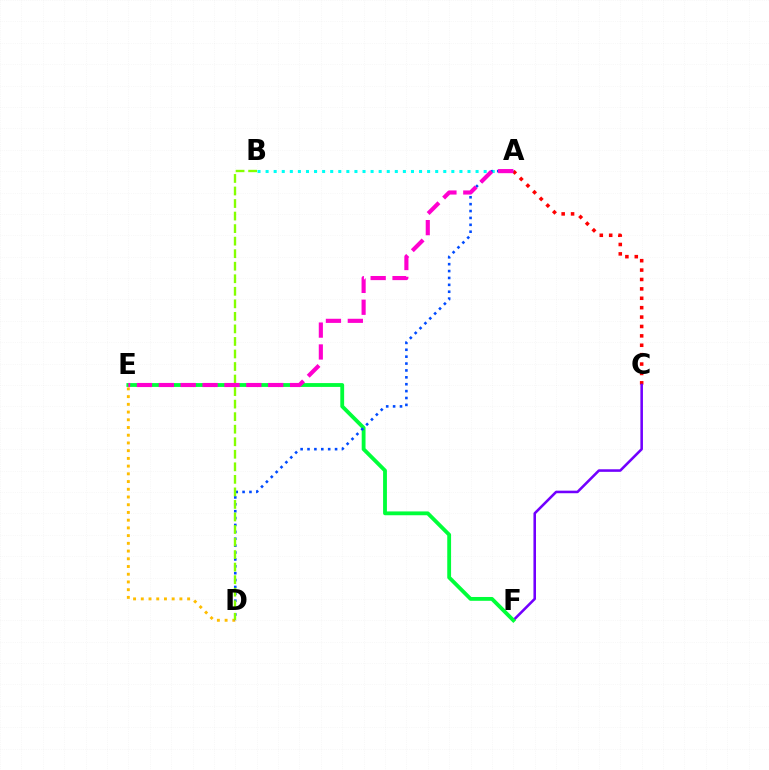{('A', 'B'): [{'color': '#00fff6', 'line_style': 'dotted', 'thickness': 2.19}], ('D', 'E'): [{'color': '#ffbd00', 'line_style': 'dotted', 'thickness': 2.1}], ('A', 'C'): [{'color': '#ff0000', 'line_style': 'dotted', 'thickness': 2.55}], ('C', 'F'): [{'color': '#7200ff', 'line_style': 'solid', 'thickness': 1.85}], ('E', 'F'): [{'color': '#00ff39', 'line_style': 'solid', 'thickness': 2.76}], ('A', 'D'): [{'color': '#004bff', 'line_style': 'dotted', 'thickness': 1.87}], ('B', 'D'): [{'color': '#84ff00', 'line_style': 'dashed', 'thickness': 1.7}], ('A', 'E'): [{'color': '#ff00cf', 'line_style': 'dashed', 'thickness': 2.97}]}